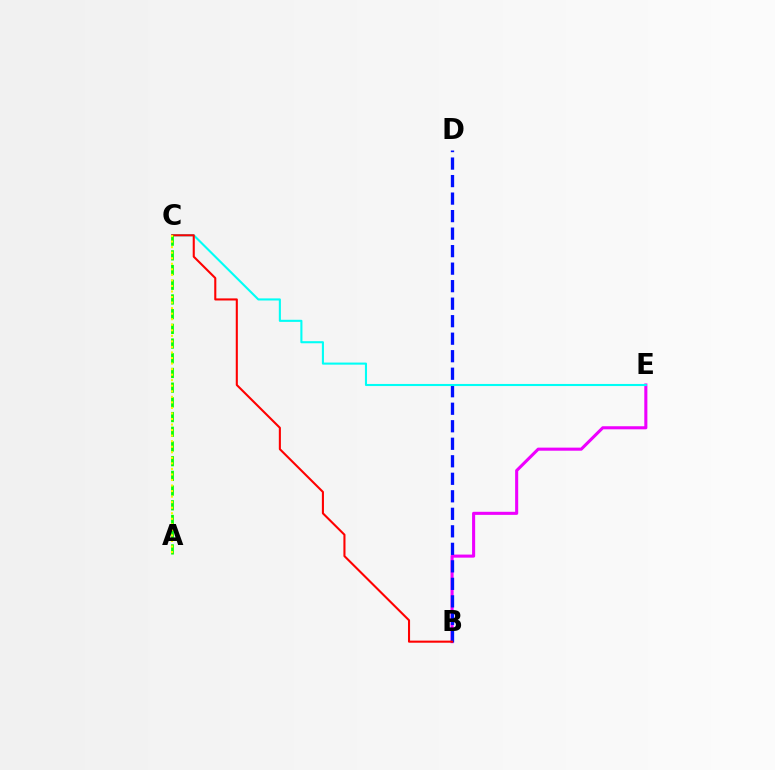{('B', 'E'): [{'color': '#ee00ff', 'line_style': 'solid', 'thickness': 2.21}], ('B', 'D'): [{'color': '#0010ff', 'line_style': 'dashed', 'thickness': 2.38}], ('C', 'E'): [{'color': '#00fff6', 'line_style': 'solid', 'thickness': 1.51}], ('B', 'C'): [{'color': '#ff0000', 'line_style': 'solid', 'thickness': 1.5}], ('A', 'C'): [{'color': '#08ff00', 'line_style': 'dashed', 'thickness': 2.0}, {'color': '#fcf500', 'line_style': 'dotted', 'thickness': 1.51}]}